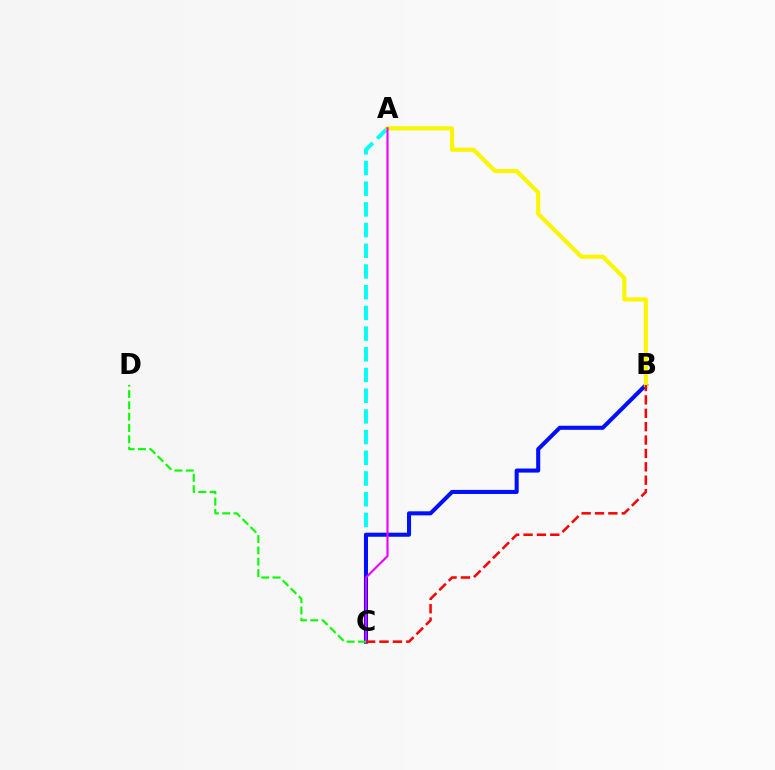{('A', 'C'): [{'color': '#00fff6', 'line_style': 'dashed', 'thickness': 2.81}, {'color': '#ee00ff', 'line_style': 'solid', 'thickness': 1.54}], ('B', 'C'): [{'color': '#0010ff', 'line_style': 'solid', 'thickness': 2.92}, {'color': '#ff0000', 'line_style': 'dashed', 'thickness': 1.82}], ('A', 'B'): [{'color': '#fcf500', 'line_style': 'solid', 'thickness': 2.96}], ('C', 'D'): [{'color': '#08ff00', 'line_style': 'dashed', 'thickness': 1.54}]}